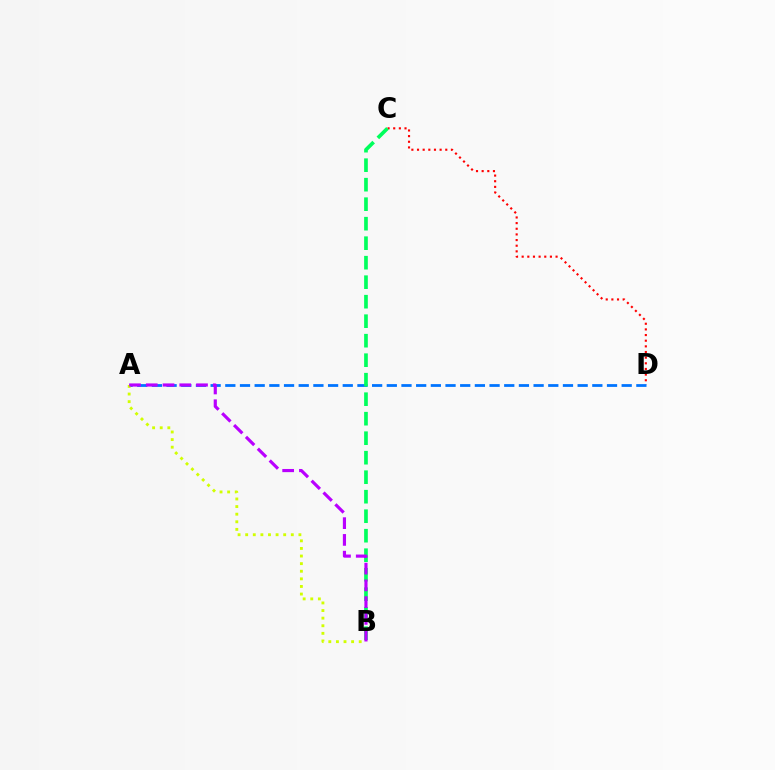{('C', 'D'): [{'color': '#ff0000', 'line_style': 'dotted', 'thickness': 1.54}], ('A', 'D'): [{'color': '#0074ff', 'line_style': 'dashed', 'thickness': 1.99}], ('A', 'B'): [{'color': '#d1ff00', 'line_style': 'dotted', 'thickness': 2.07}, {'color': '#b900ff', 'line_style': 'dashed', 'thickness': 2.28}], ('B', 'C'): [{'color': '#00ff5c', 'line_style': 'dashed', 'thickness': 2.65}]}